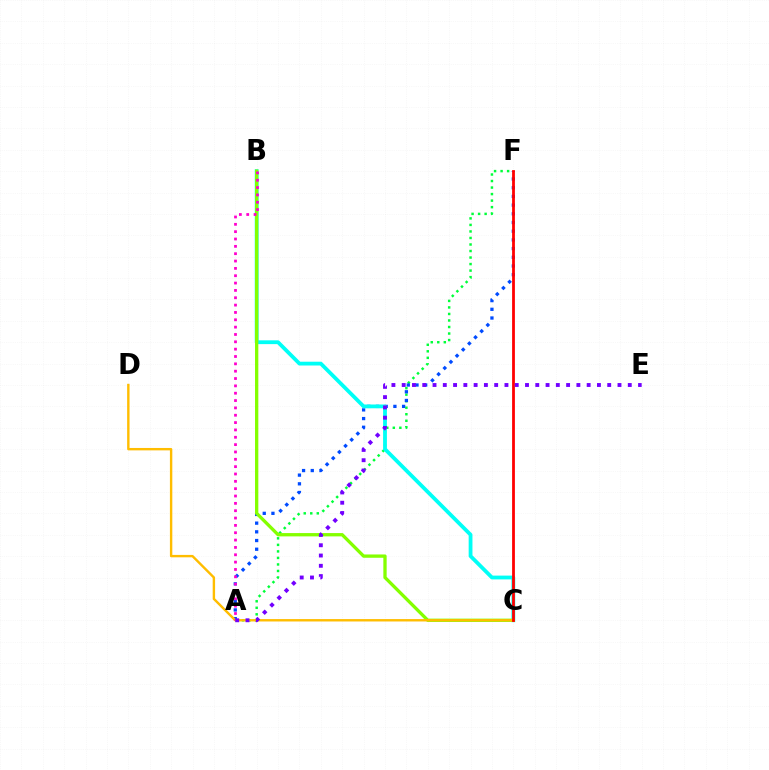{('A', 'F'): [{'color': '#00ff39', 'line_style': 'dotted', 'thickness': 1.77}, {'color': '#004bff', 'line_style': 'dotted', 'thickness': 2.36}], ('B', 'C'): [{'color': '#00fff6', 'line_style': 'solid', 'thickness': 2.73}, {'color': '#84ff00', 'line_style': 'solid', 'thickness': 2.38}], ('C', 'D'): [{'color': '#ffbd00', 'line_style': 'solid', 'thickness': 1.73}], ('A', 'B'): [{'color': '#ff00cf', 'line_style': 'dotted', 'thickness': 2.0}], ('C', 'F'): [{'color': '#ff0000', 'line_style': 'solid', 'thickness': 2.01}], ('A', 'E'): [{'color': '#7200ff', 'line_style': 'dotted', 'thickness': 2.79}]}